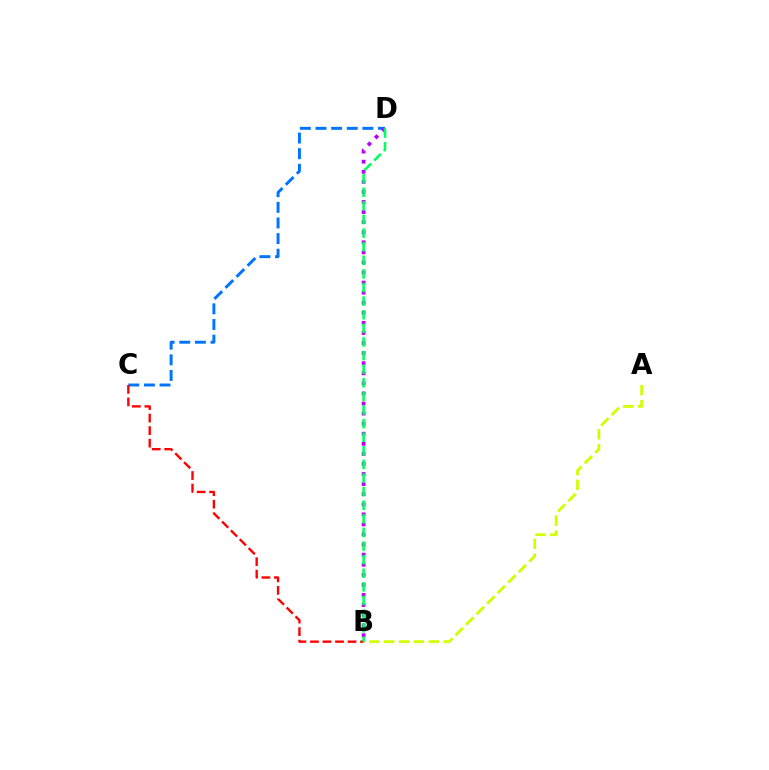{('C', 'D'): [{'color': '#0074ff', 'line_style': 'dashed', 'thickness': 2.12}], ('A', 'B'): [{'color': '#d1ff00', 'line_style': 'dashed', 'thickness': 2.02}], ('B', 'C'): [{'color': '#ff0000', 'line_style': 'dashed', 'thickness': 1.7}], ('B', 'D'): [{'color': '#b900ff', 'line_style': 'dotted', 'thickness': 2.74}, {'color': '#00ff5c', 'line_style': 'dashed', 'thickness': 1.85}]}